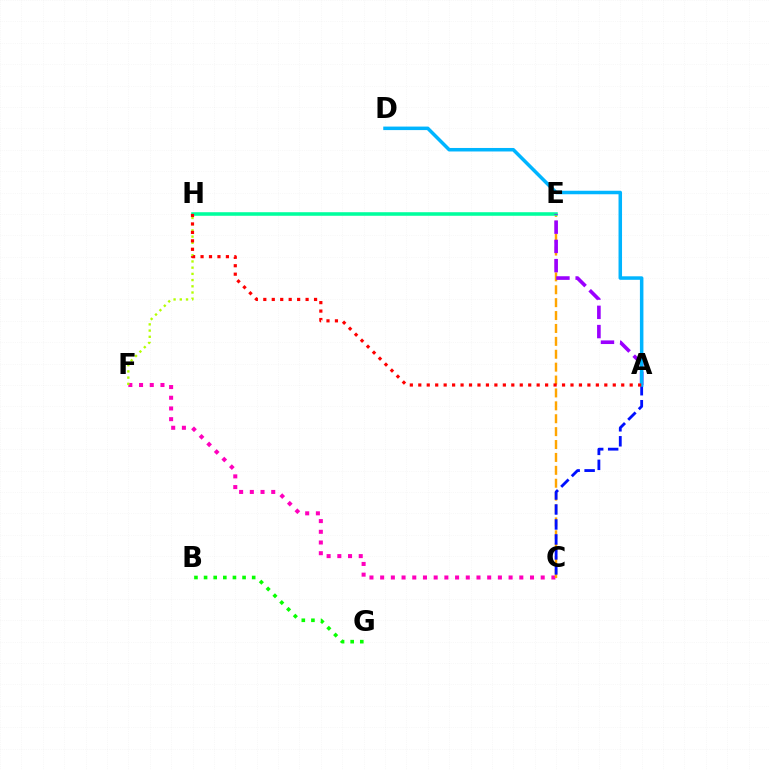{('C', 'F'): [{'color': '#ff00bd', 'line_style': 'dotted', 'thickness': 2.91}], ('F', 'H'): [{'color': '#b3ff00', 'line_style': 'dotted', 'thickness': 1.69}], ('C', 'E'): [{'color': '#ffa500', 'line_style': 'dashed', 'thickness': 1.75}], ('E', 'H'): [{'color': '#00ff9d', 'line_style': 'solid', 'thickness': 2.57}], ('A', 'E'): [{'color': '#9b00ff', 'line_style': 'dashed', 'thickness': 2.61}], ('A', 'C'): [{'color': '#0010ff', 'line_style': 'dashed', 'thickness': 2.04}], ('A', 'D'): [{'color': '#00b5ff', 'line_style': 'solid', 'thickness': 2.53}], ('B', 'G'): [{'color': '#08ff00', 'line_style': 'dotted', 'thickness': 2.61}], ('A', 'H'): [{'color': '#ff0000', 'line_style': 'dotted', 'thickness': 2.3}]}